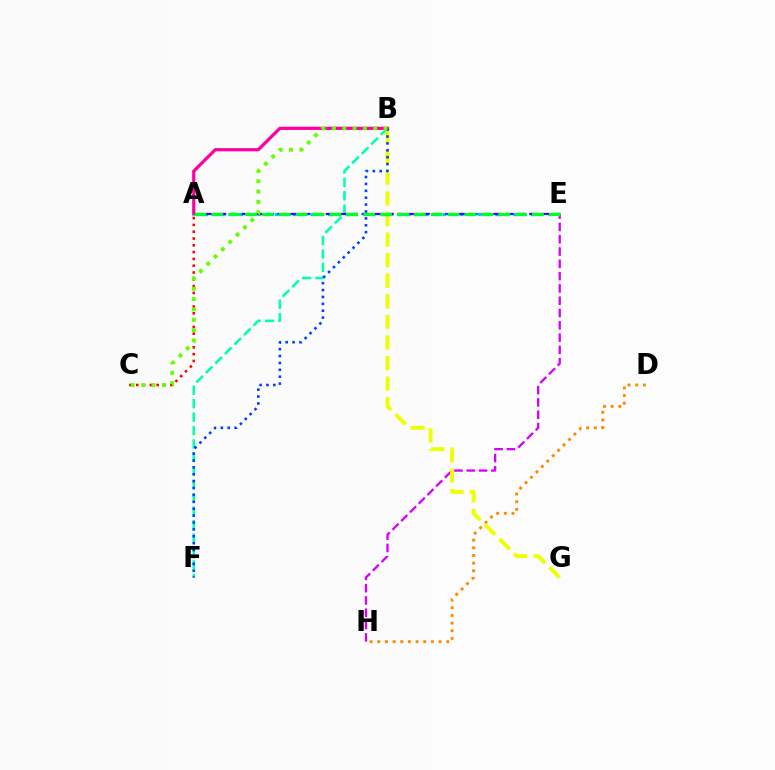{('A', 'E'): [{'color': '#00c7ff', 'line_style': 'dotted', 'thickness': 2.39}, {'color': '#4f00ff', 'line_style': 'dashed', 'thickness': 1.63}, {'color': '#00ff27', 'line_style': 'dashed', 'thickness': 2.29}], ('B', 'F'): [{'color': '#00ffaf', 'line_style': 'dashed', 'thickness': 1.83}, {'color': '#003fff', 'line_style': 'dotted', 'thickness': 1.87}], ('E', 'H'): [{'color': '#d600ff', 'line_style': 'dashed', 'thickness': 1.67}], ('D', 'H'): [{'color': '#ff8800', 'line_style': 'dotted', 'thickness': 2.08}], ('B', 'G'): [{'color': '#eeff00', 'line_style': 'dashed', 'thickness': 2.8}], ('A', 'C'): [{'color': '#ff0000', 'line_style': 'dotted', 'thickness': 1.85}], ('A', 'B'): [{'color': '#ff00a0', 'line_style': 'solid', 'thickness': 2.32}], ('B', 'C'): [{'color': '#66ff00', 'line_style': 'dotted', 'thickness': 2.81}]}